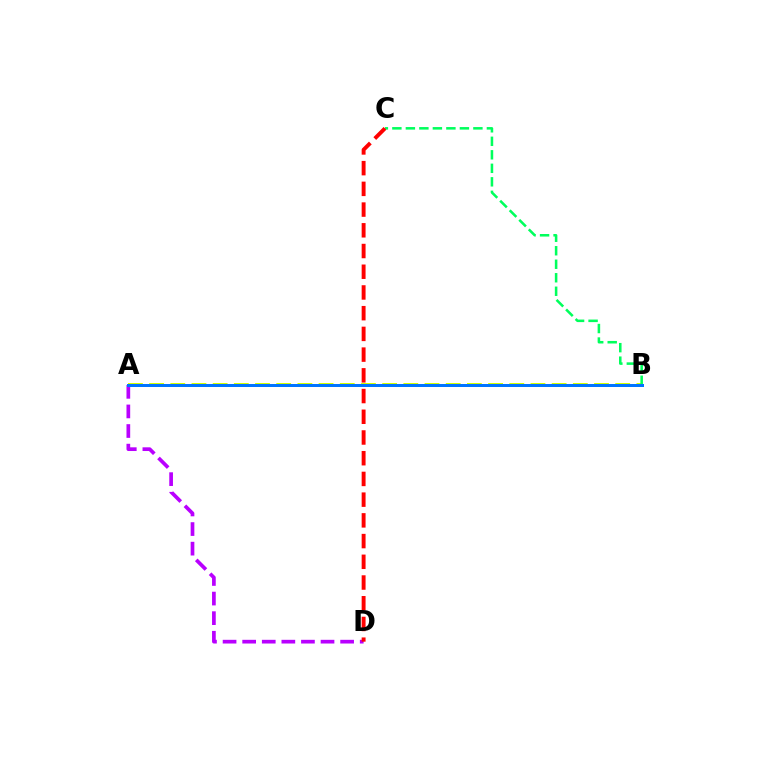{('A', 'B'): [{'color': '#d1ff00', 'line_style': 'dashed', 'thickness': 2.88}, {'color': '#0074ff', 'line_style': 'solid', 'thickness': 2.16}], ('A', 'D'): [{'color': '#b900ff', 'line_style': 'dashed', 'thickness': 2.66}], ('B', 'C'): [{'color': '#00ff5c', 'line_style': 'dashed', 'thickness': 1.83}], ('C', 'D'): [{'color': '#ff0000', 'line_style': 'dashed', 'thickness': 2.81}]}